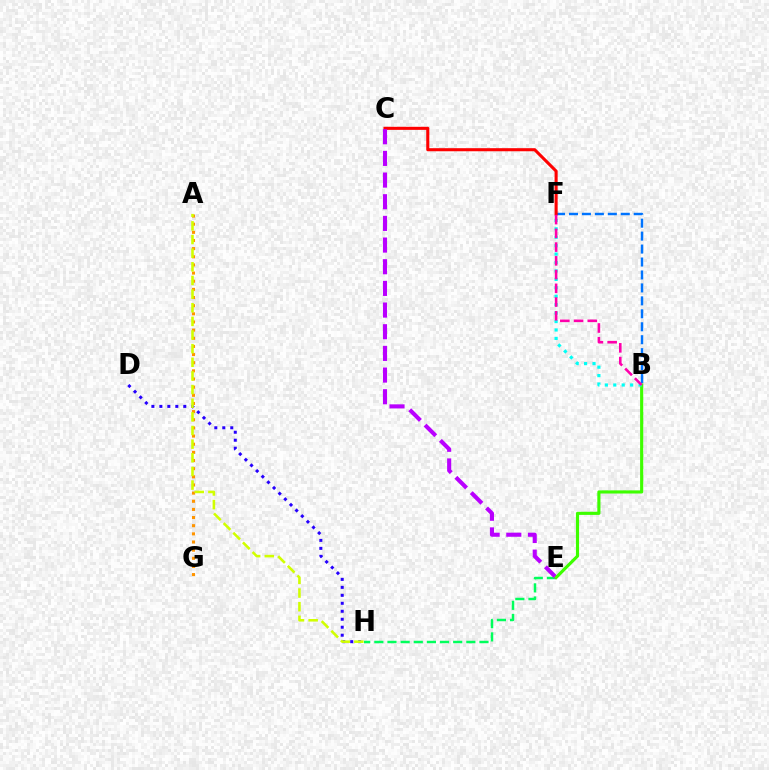{('E', 'H'): [{'color': '#00ff5c', 'line_style': 'dashed', 'thickness': 1.79}], ('B', 'F'): [{'color': '#0074ff', 'line_style': 'dashed', 'thickness': 1.76}, {'color': '#00fff6', 'line_style': 'dotted', 'thickness': 2.29}, {'color': '#ff00ac', 'line_style': 'dashed', 'thickness': 1.87}], ('C', 'F'): [{'color': '#ff0000', 'line_style': 'solid', 'thickness': 2.21}], ('C', 'E'): [{'color': '#b900ff', 'line_style': 'dashed', 'thickness': 2.94}], ('B', 'E'): [{'color': '#3dff00', 'line_style': 'solid', 'thickness': 2.26}], ('A', 'G'): [{'color': '#ff9400', 'line_style': 'dotted', 'thickness': 2.21}], ('D', 'H'): [{'color': '#2500ff', 'line_style': 'dotted', 'thickness': 2.17}], ('A', 'H'): [{'color': '#d1ff00', 'line_style': 'dashed', 'thickness': 1.85}]}